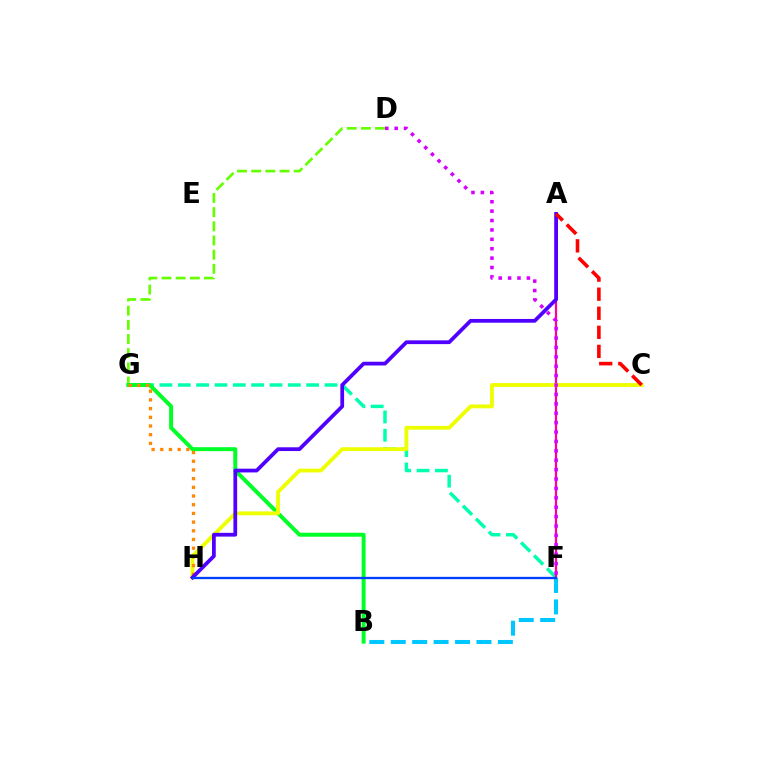{('F', 'G'): [{'color': '#00ffaf', 'line_style': 'dashed', 'thickness': 2.49}], ('D', 'G'): [{'color': '#66ff00', 'line_style': 'dashed', 'thickness': 1.92}], ('B', 'G'): [{'color': '#00ff27', 'line_style': 'solid', 'thickness': 2.85}], ('A', 'F'): [{'color': '#ff00a0', 'line_style': 'solid', 'thickness': 1.61}], ('C', 'H'): [{'color': '#eeff00', 'line_style': 'solid', 'thickness': 2.76}], ('G', 'H'): [{'color': '#ff8800', 'line_style': 'dotted', 'thickness': 2.36}], ('B', 'F'): [{'color': '#00c7ff', 'line_style': 'dashed', 'thickness': 2.91}], ('A', 'H'): [{'color': '#4f00ff', 'line_style': 'solid', 'thickness': 2.7}], ('D', 'F'): [{'color': '#d600ff', 'line_style': 'dotted', 'thickness': 2.55}], ('F', 'H'): [{'color': '#003fff', 'line_style': 'solid', 'thickness': 1.67}], ('A', 'C'): [{'color': '#ff0000', 'line_style': 'dashed', 'thickness': 2.59}]}